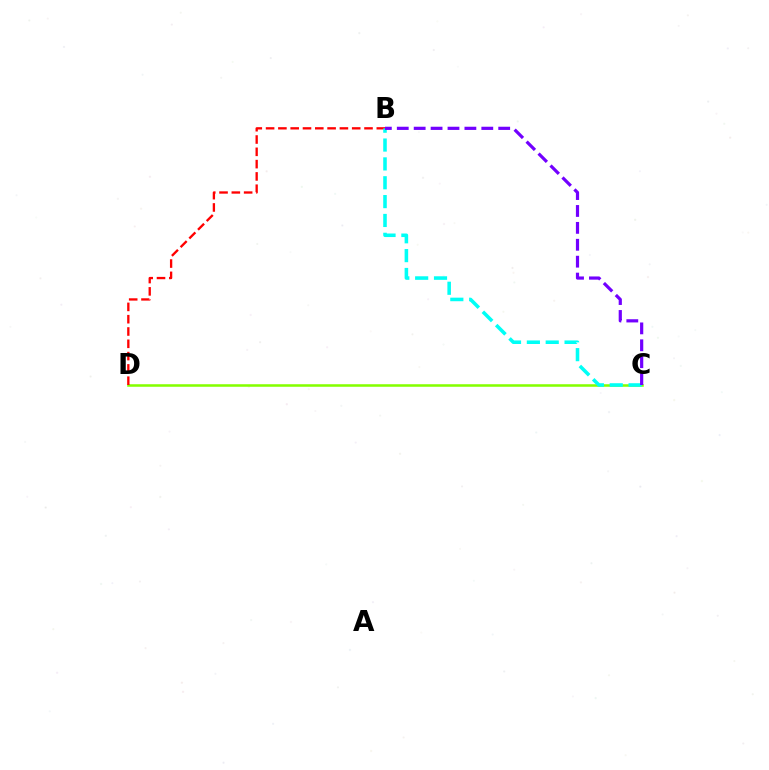{('C', 'D'): [{'color': '#84ff00', 'line_style': 'solid', 'thickness': 1.83}], ('B', 'D'): [{'color': '#ff0000', 'line_style': 'dashed', 'thickness': 1.67}], ('B', 'C'): [{'color': '#00fff6', 'line_style': 'dashed', 'thickness': 2.56}, {'color': '#7200ff', 'line_style': 'dashed', 'thickness': 2.3}]}